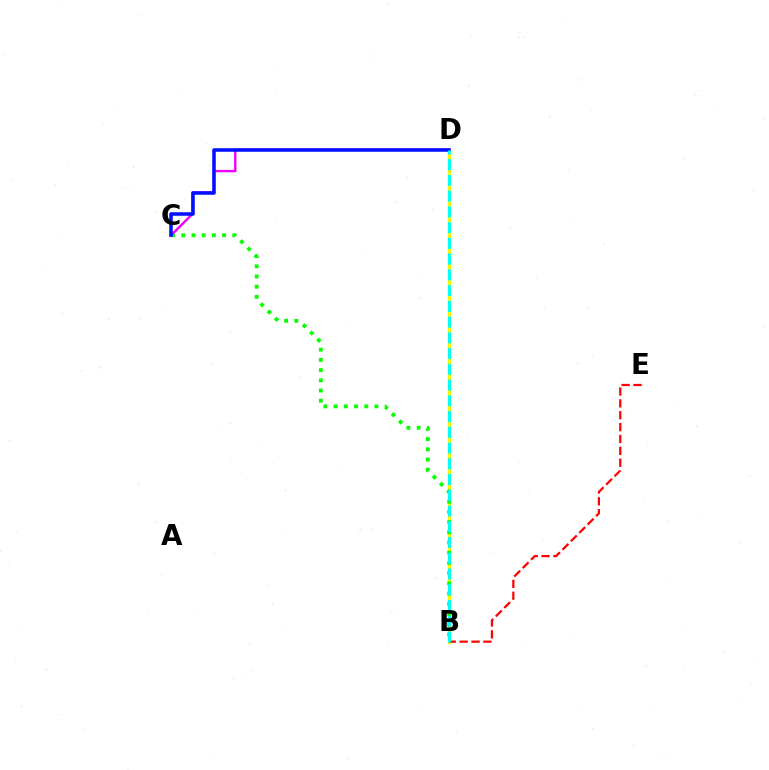{('B', 'D'): [{'color': '#fcf500', 'line_style': 'solid', 'thickness': 2.39}, {'color': '#00fff6', 'line_style': 'dashed', 'thickness': 2.14}], ('B', 'C'): [{'color': '#08ff00', 'line_style': 'dotted', 'thickness': 2.77}], ('C', 'D'): [{'color': '#ee00ff', 'line_style': 'solid', 'thickness': 1.71}, {'color': '#0010ff', 'line_style': 'solid', 'thickness': 2.55}], ('B', 'E'): [{'color': '#ff0000', 'line_style': 'dashed', 'thickness': 1.61}]}